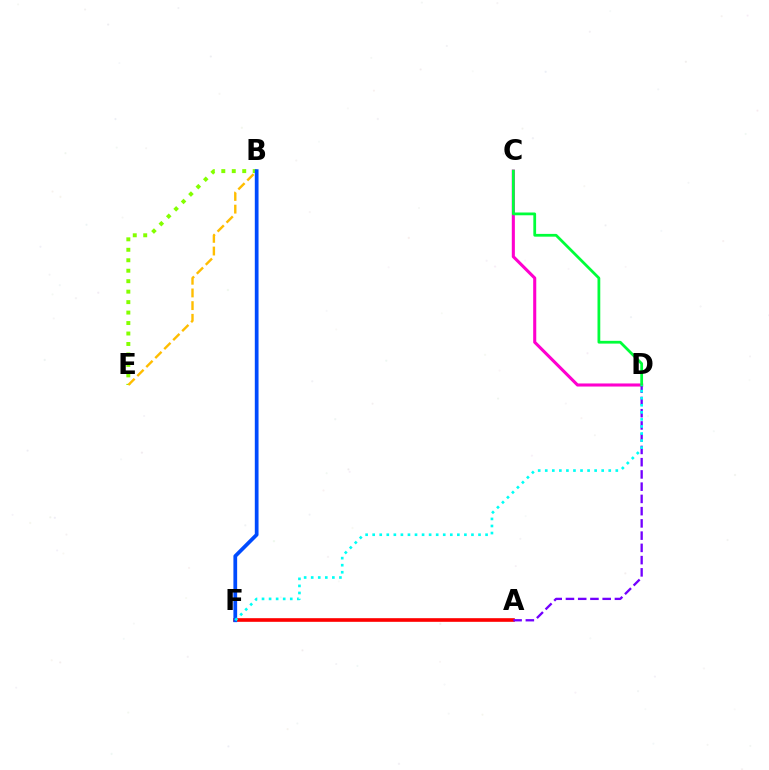{('C', 'D'): [{'color': '#ff00cf', 'line_style': 'solid', 'thickness': 2.22}, {'color': '#00ff39', 'line_style': 'solid', 'thickness': 1.99}], ('B', 'E'): [{'color': '#84ff00', 'line_style': 'dotted', 'thickness': 2.84}, {'color': '#ffbd00', 'line_style': 'dashed', 'thickness': 1.72}], ('A', 'F'): [{'color': '#ff0000', 'line_style': 'solid', 'thickness': 2.62}], ('A', 'D'): [{'color': '#7200ff', 'line_style': 'dashed', 'thickness': 1.66}], ('B', 'F'): [{'color': '#004bff', 'line_style': 'solid', 'thickness': 2.69}], ('D', 'F'): [{'color': '#00fff6', 'line_style': 'dotted', 'thickness': 1.92}]}